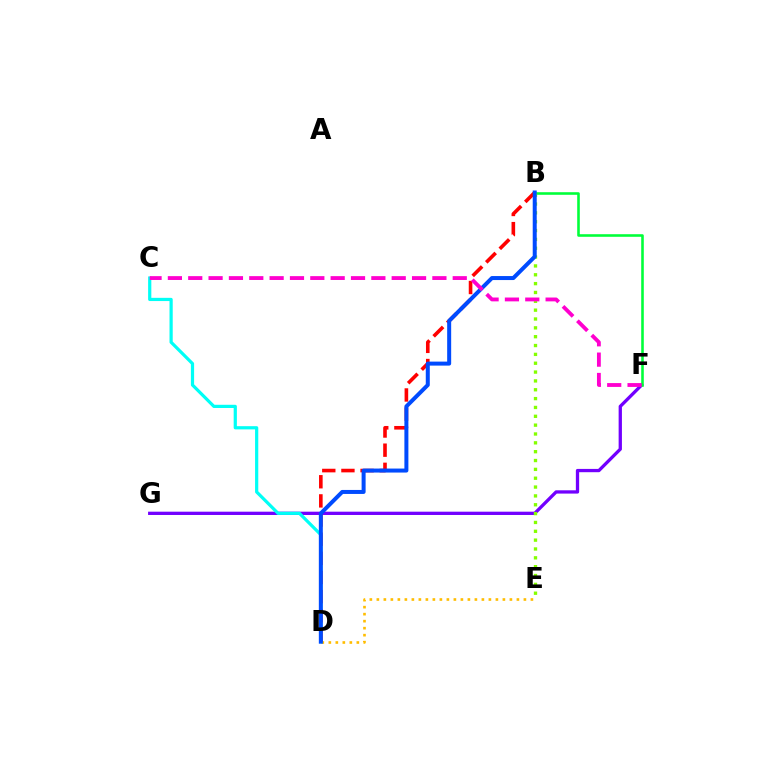{('D', 'E'): [{'color': '#ffbd00', 'line_style': 'dotted', 'thickness': 1.9}], ('F', 'G'): [{'color': '#7200ff', 'line_style': 'solid', 'thickness': 2.37}], ('C', 'D'): [{'color': '#00fff6', 'line_style': 'solid', 'thickness': 2.31}], ('B', 'D'): [{'color': '#ff0000', 'line_style': 'dashed', 'thickness': 2.6}, {'color': '#004bff', 'line_style': 'solid', 'thickness': 2.88}], ('B', 'F'): [{'color': '#00ff39', 'line_style': 'solid', 'thickness': 1.86}], ('B', 'E'): [{'color': '#84ff00', 'line_style': 'dotted', 'thickness': 2.4}], ('C', 'F'): [{'color': '#ff00cf', 'line_style': 'dashed', 'thickness': 2.76}]}